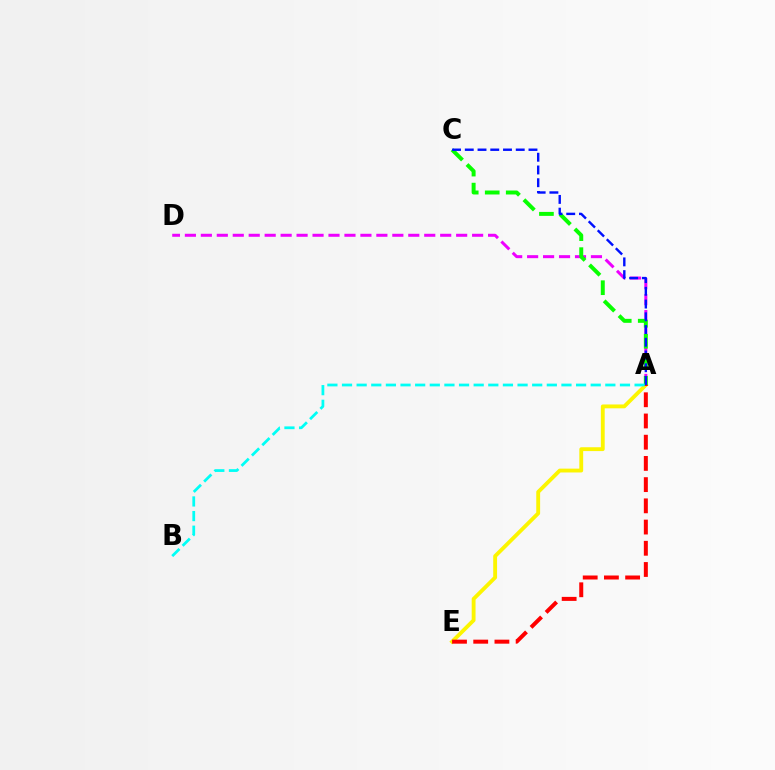{('A', 'E'): [{'color': '#fcf500', 'line_style': 'solid', 'thickness': 2.77}, {'color': '#ff0000', 'line_style': 'dashed', 'thickness': 2.88}], ('A', 'D'): [{'color': '#ee00ff', 'line_style': 'dashed', 'thickness': 2.17}], ('A', 'C'): [{'color': '#08ff00', 'line_style': 'dashed', 'thickness': 2.85}, {'color': '#0010ff', 'line_style': 'dashed', 'thickness': 1.73}], ('A', 'B'): [{'color': '#00fff6', 'line_style': 'dashed', 'thickness': 1.99}]}